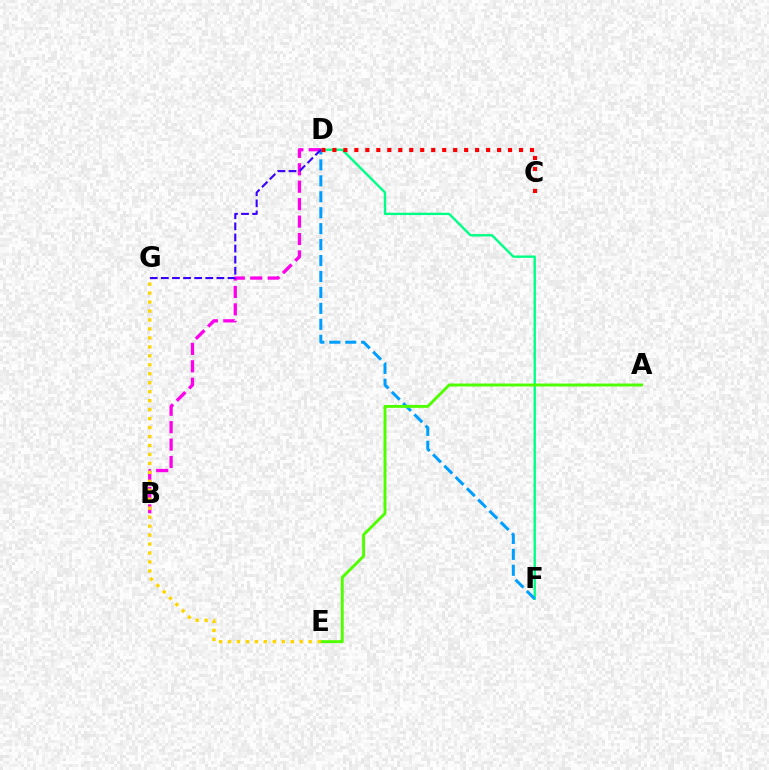{('D', 'F'): [{'color': '#00ff86', 'line_style': 'solid', 'thickness': 1.71}, {'color': '#009eff', 'line_style': 'dashed', 'thickness': 2.17}], ('A', 'E'): [{'color': '#4fff00', 'line_style': 'solid', 'thickness': 2.1}], ('C', 'D'): [{'color': '#ff0000', 'line_style': 'dotted', 'thickness': 2.98}], ('B', 'D'): [{'color': '#ff00ed', 'line_style': 'dashed', 'thickness': 2.37}], ('D', 'G'): [{'color': '#3700ff', 'line_style': 'dashed', 'thickness': 1.51}], ('E', 'G'): [{'color': '#ffd500', 'line_style': 'dotted', 'thickness': 2.43}]}